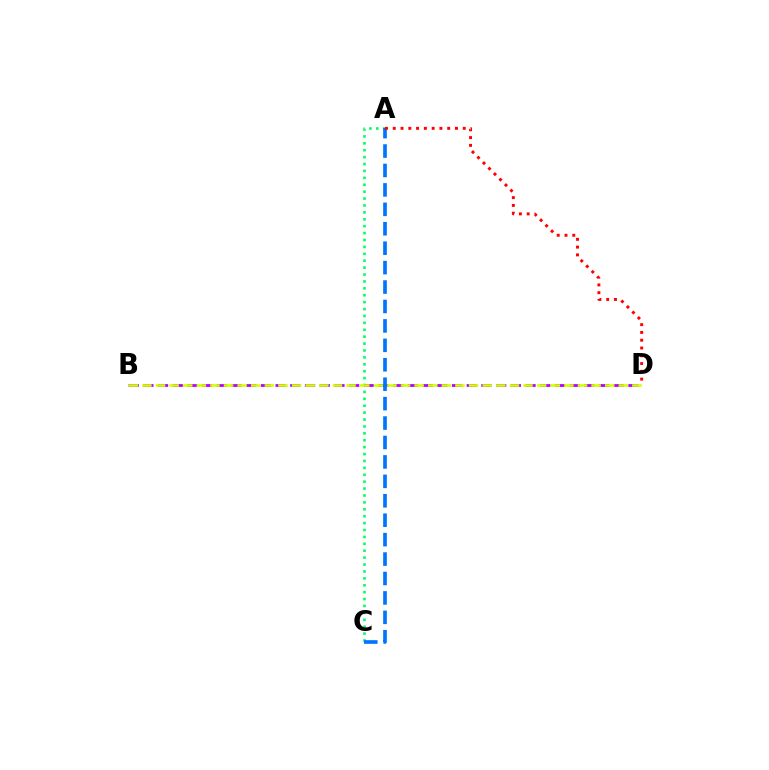{('A', 'C'): [{'color': '#00ff5c', 'line_style': 'dotted', 'thickness': 1.88}, {'color': '#0074ff', 'line_style': 'dashed', 'thickness': 2.64}], ('B', 'D'): [{'color': '#b900ff', 'line_style': 'dashed', 'thickness': 2.0}, {'color': '#d1ff00', 'line_style': 'dashed', 'thickness': 1.85}], ('A', 'D'): [{'color': '#ff0000', 'line_style': 'dotted', 'thickness': 2.11}]}